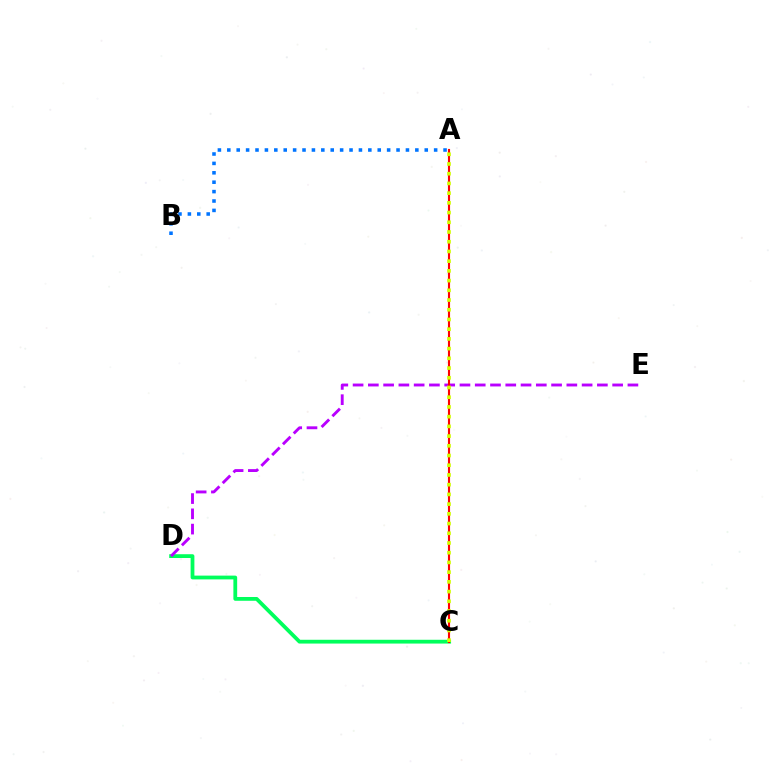{('C', 'D'): [{'color': '#00ff5c', 'line_style': 'solid', 'thickness': 2.72}], ('A', 'B'): [{'color': '#0074ff', 'line_style': 'dotted', 'thickness': 2.55}], ('D', 'E'): [{'color': '#b900ff', 'line_style': 'dashed', 'thickness': 2.07}], ('A', 'C'): [{'color': '#ff0000', 'line_style': 'solid', 'thickness': 1.53}, {'color': '#d1ff00', 'line_style': 'dotted', 'thickness': 2.64}]}